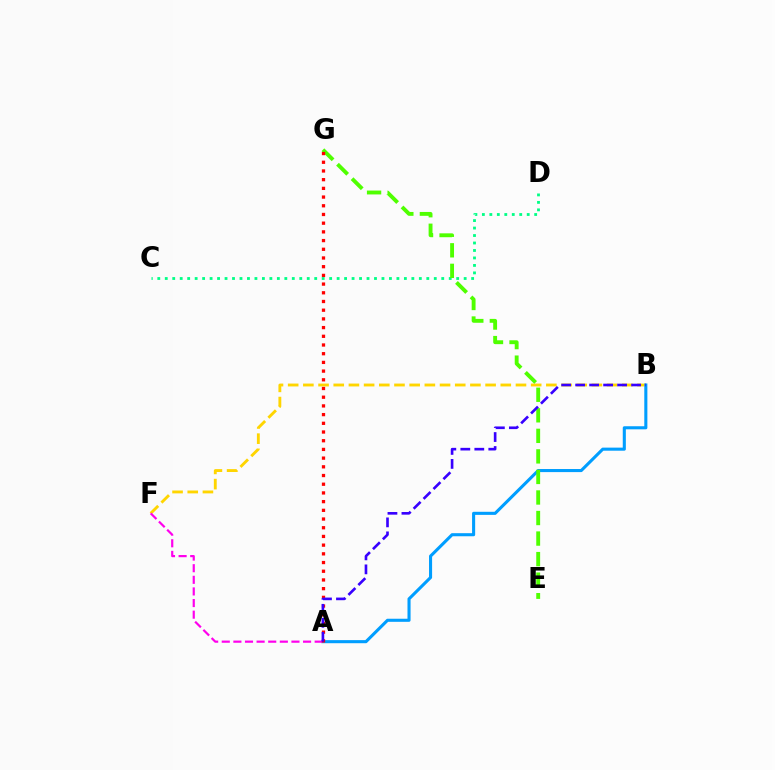{('B', 'F'): [{'color': '#ffd500', 'line_style': 'dashed', 'thickness': 2.06}], ('C', 'D'): [{'color': '#00ff86', 'line_style': 'dotted', 'thickness': 2.03}], ('A', 'B'): [{'color': '#009eff', 'line_style': 'solid', 'thickness': 2.22}, {'color': '#3700ff', 'line_style': 'dashed', 'thickness': 1.9}], ('E', 'G'): [{'color': '#4fff00', 'line_style': 'dashed', 'thickness': 2.79}], ('A', 'F'): [{'color': '#ff00ed', 'line_style': 'dashed', 'thickness': 1.58}], ('A', 'G'): [{'color': '#ff0000', 'line_style': 'dotted', 'thickness': 2.36}]}